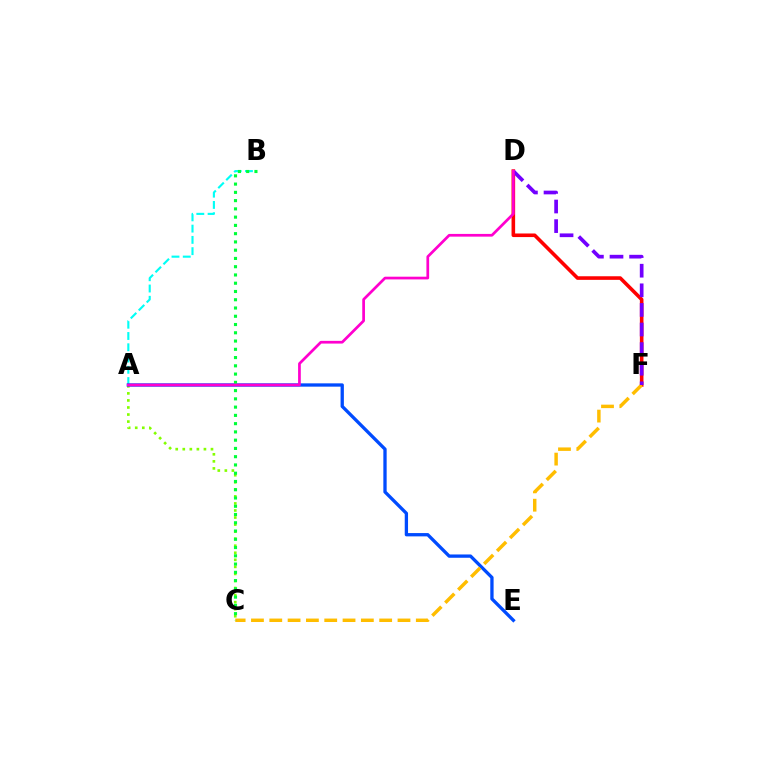{('A', 'C'): [{'color': '#84ff00', 'line_style': 'dotted', 'thickness': 1.92}], ('D', 'F'): [{'color': '#ff0000', 'line_style': 'solid', 'thickness': 2.59}, {'color': '#7200ff', 'line_style': 'dashed', 'thickness': 2.66}], ('A', 'B'): [{'color': '#00fff6', 'line_style': 'dashed', 'thickness': 1.53}], ('A', 'E'): [{'color': '#004bff', 'line_style': 'solid', 'thickness': 2.38}], ('C', 'F'): [{'color': '#ffbd00', 'line_style': 'dashed', 'thickness': 2.49}], ('B', 'C'): [{'color': '#00ff39', 'line_style': 'dotted', 'thickness': 2.24}], ('A', 'D'): [{'color': '#ff00cf', 'line_style': 'solid', 'thickness': 1.96}]}